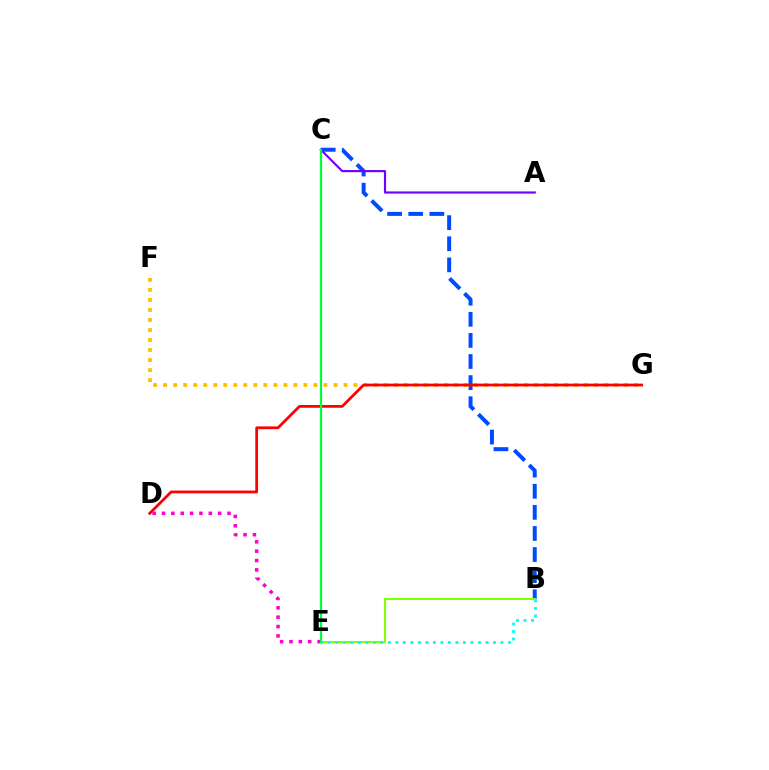{('B', 'C'): [{'color': '#004bff', 'line_style': 'dashed', 'thickness': 2.87}], ('F', 'G'): [{'color': '#ffbd00', 'line_style': 'dotted', 'thickness': 2.72}], ('A', 'C'): [{'color': '#7200ff', 'line_style': 'solid', 'thickness': 1.56}], ('B', 'E'): [{'color': '#84ff00', 'line_style': 'solid', 'thickness': 1.5}, {'color': '#00fff6', 'line_style': 'dotted', 'thickness': 2.04}], ('D', 'G'): [{'color': '#ff0000', 'line_style': 'solid', 'thickness': 1.99}], ('D', 'E'): [{'color': '#ff00cf', 'line_style': 'dotted', 'thickness': 2.54}], ('C', 'E'): [{'color': '#00ff39', 'line_style': 'solid', 'thickness': 1.59}]}